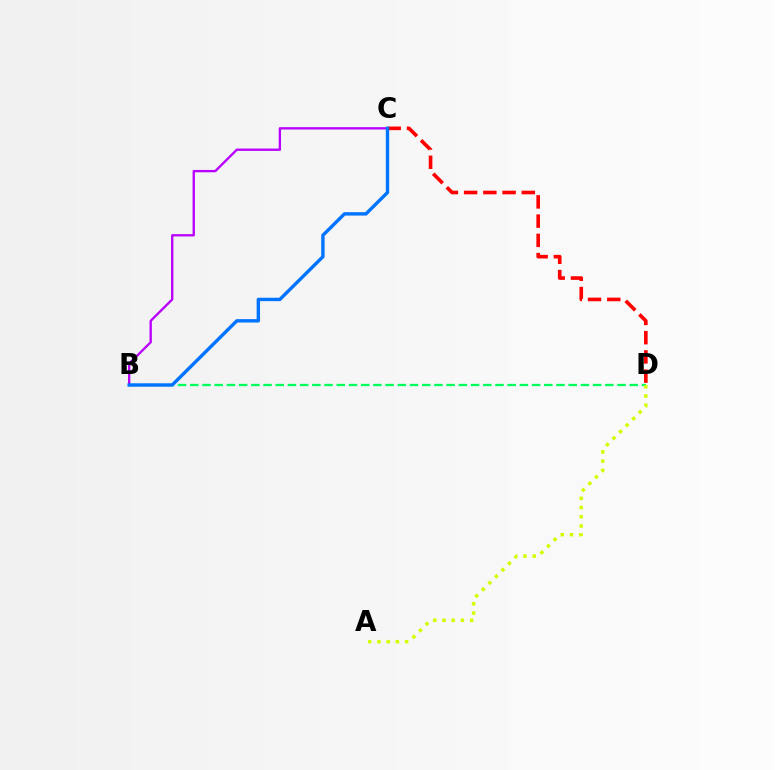{('B', 'D'): [{'color': '#00ff5c', 'line_style': 'dashed', 'thickness': 1.66}], ('A', 'D'): [{'color': '#d1ff00', 'line_style': 'dotted', 'thickness': 2.51}], ('C', 'D'): [{'color': '#ff0000', 'line_style': 'dashed', 'thickness': 2.61}], ('B', 'C'): [{'color': '#b900ff', 'line_style': 'solid', 'thickness': 1.68}, {'color': '#0074ff', 'line_style': 'solid', 'thickness': 2.45}]}